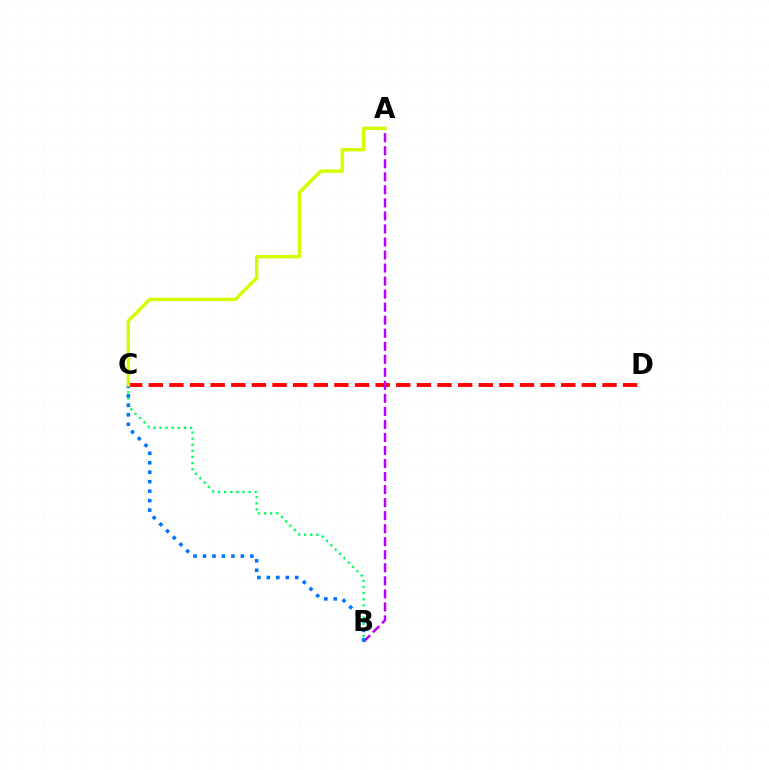{('C', 'D'): [{'color': '#ff0000', 'line_style': 'dashed', 'thickness': 2.8}], ('B', 'C'): [{'color': '#00ff5c', 'line_style': 'dotted', 'thickness': 1.66}, {'color': '#0074ff', 'line_style': 'dotted', 'thickness': 2.57}], ('A', 'B'): [{'color': '#b900ff', 'line_style': 'dashed', 'thickness': 1.77}], ('A', 'C'): [{'color': '#d1ff00', 'line_style': 'solid', 'thickness': 2.46}]}